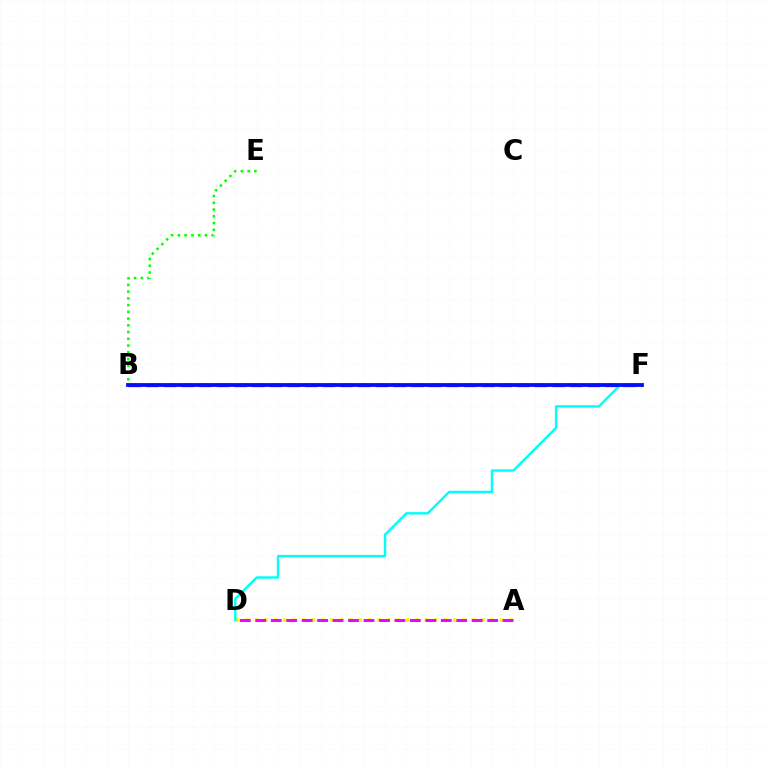{('A', 'D'): [{'color': '#fcf500', 'line_style': 'dotted', 'thickness': 2.56}, {'color': '#ee00ff', 'line_style': 'dashed', 'thickness': 2.1}], ('B', 'F'): [{'color': '#ff0000', 'line_style': 'dashed', 'thickness': 2.4}, {'color': '#0010ff', 'line_style': 'solid', 'thickness': 2.74}], ('B', 'E'): [{'color': '#08ff00', 'line_style': 'dotted', 'thickness': 1.83}], ('D', 'F'): [{'color': '#00fff6', 'line_style': 'solid', 'thickness': 1.74}]}